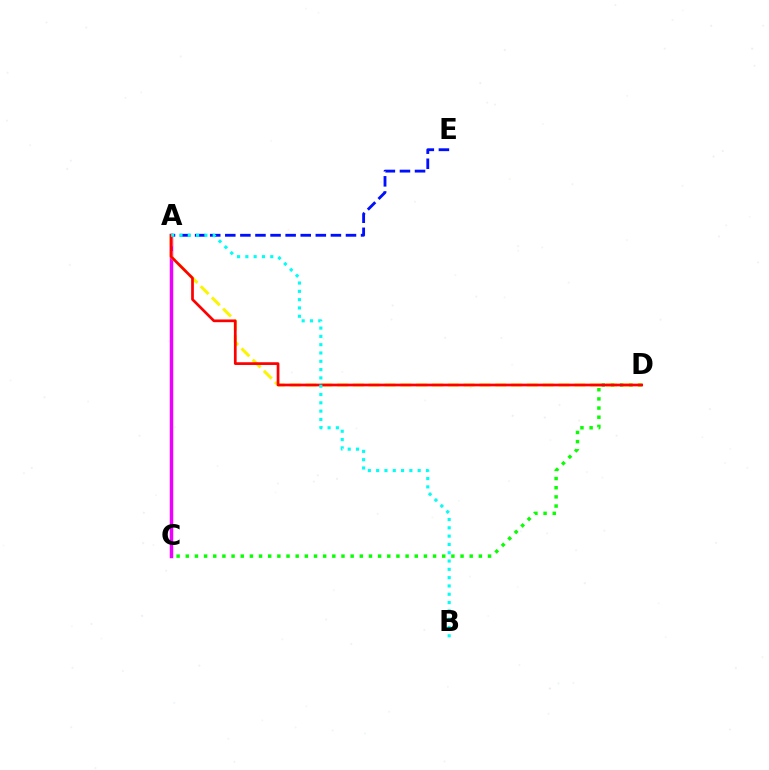{('C', 'D'): [{'color': '#08ff00', 'line_style': 'dotted', 'thickness': 2.49}], ('A', 'C'): [{'color': '#ee00ff', 'line_style': 'solid', 'thickness': 2.51}], ('A', 'D'): [{'color': '#fcf500', 'line_style': 'dashed', 'thickness': 2.15}, {'color': '#ff0000', 'line_style': 'solid', 'thickness': 1.96}], ('A', 'E'): [{'color': '#0010ff', 'line_style': 'dashed', 'thickness': 2.05}], ('A', 'B'): [{'color': '#00fff6', 'line_style': 'dotted', 'thickness': 2.26}]}